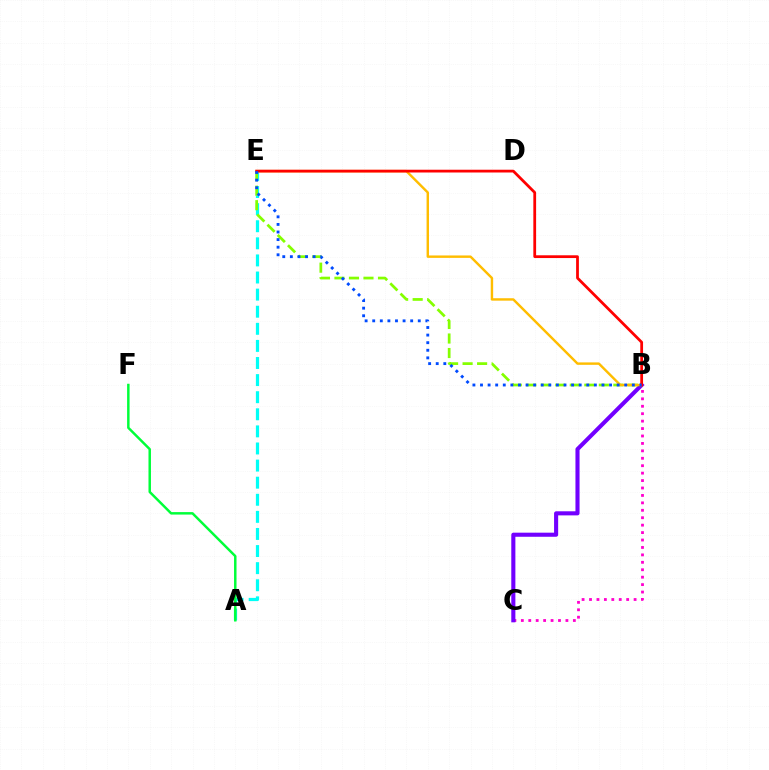{('A', 'E'): [{'color': '#00fff6', 'line_style': 'dashed', 'thickness': 2.32}], ('A', 'F'): [{'color': '#00ff39', 'line_style': 'solid', 'thickness': 1.78}], ('B', 'C'): [{'color': '#ff00cf', 'line_style': 'dotted', 'thickness': 2.02}, {'color': '#7200ff', 'line_style': 'solid', 'thickness': 2.95}], ('B', 'E'): [{'color': '#84ff00', 'line_style': 'dashed', 'thickness': 1.97}, {'color': '#ffbd00', 'line_style': 'solid', 'thickness': 1.75}, {'color': '#ff0000', 'line_style': 'solid', 'thickness': 2.0}, {'color': '#004bff', 'line_style': 'dotted', 'thickness': 2.06}]}